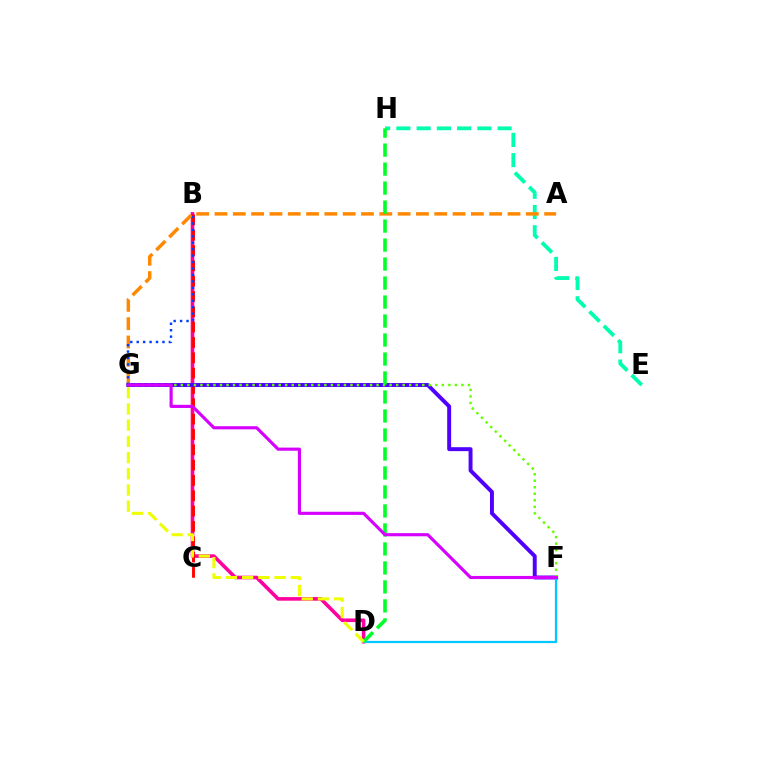{('E', 'H'): [{'color': '#00ffaf', 'line_style': 'dashed', 'thickness': 2.75}], ('B', 'D'): [{'color': '#ff00a0', 'line_style': 'solid', 'thickness': 2.6}], ('A', 'G'): [{'color': '#ff8800', 'line_style': 'dashed', 'thickness': 2.49}], ('B', 'C'): [{'color': '#ff0000', 'line_style': 'dashed', 'thickness': 2.08}], ('F', 'G'): [{'color': '#4f00ff', 'line_style': 'solid', 'thickness': 2.83}, {'color': '#66ff00', 'line_style': 'dotted', 'thickness': 1.77}, {'color': '#d600ff', 'line_style': 'solid', 'thickness': 2.26}], ('D', 'F'): [{'color': '#00c7ff', 'line_style': 'solid', 'thickness': 1.6}], ('B', 'G'): [{'color': '#003fff', 'line_style': 'dotted', 'thickness': 1.75}], ('D', 'H'): [{'color': '#00ff27', 'line_style': 'dashed', 'thickness': 2.58}], ('D', 'G'): [{'color': '#eeff00', 'line_style': 'dashed', 'thickness': 2.2}]}